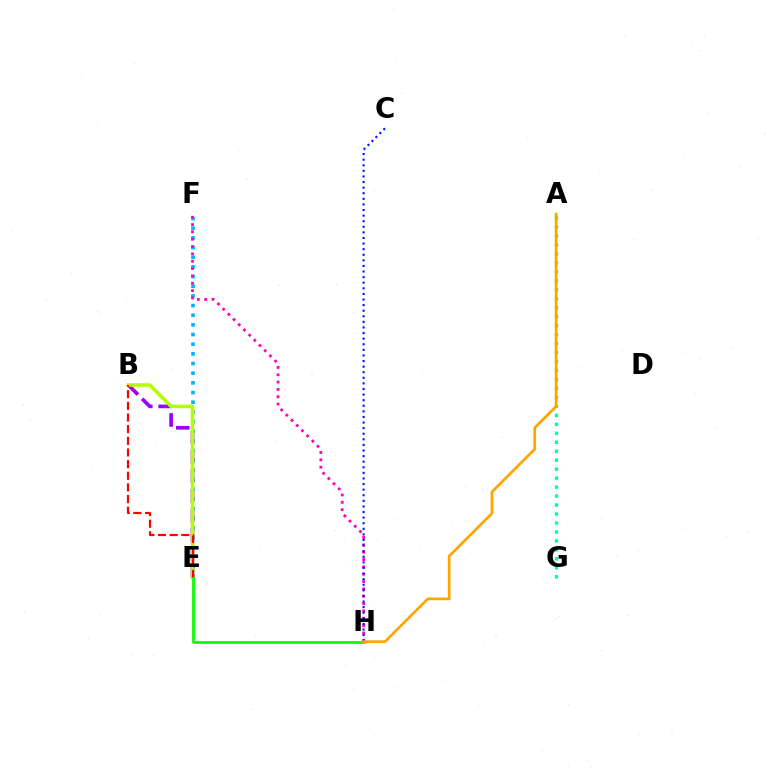{('E', 'F'): [{'color': '#00b5ff', 'line_style': 'dotted', 'thickness': 2.63}], ('A', 'G'): [{'color': '#00ff9d', 'line_style': 'dotted', 'thickness': 2.44}], ('B', 'E'): [{'color': '#9b00ff', 'line_style': 'dashed', 'thickness': 2.64}, {'color': '#b3ff00', 'line_style': 'solid', 'thickness': 2.56}, {'color': '#ff0000', 'line_style': 'dashed', 'thickness': 1.58}], ('F', 'H'): [{'color': '#ff00bd', 'line_style': 'dotted', 'thickness': 1.99}], ('E', 'H'): [{'color': '#08ff00', 'line_style': 'solid', 'thickness': 1.98}], ('C', 'H'): [{'color': '#0010ff', 'line_style': 'dotted', 'thickness': 1.52}], ('A', 'H'): [{'color': '#ffa500', 'line_style': 'solid', 'thickness': 1.97}]}